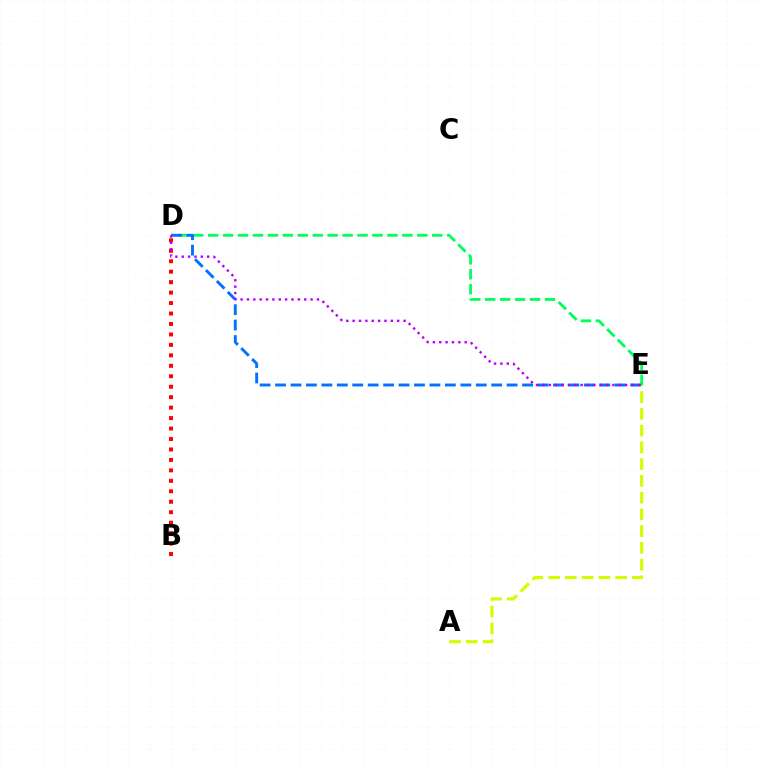{('B', 'D'): [{'color': '#ff0000', 'line_style': 'dotted', 'thickness': 2.84}], ('A', 'E'): [{'color': '#d1ff00', 'line_style': 'dashed', 'thickness': 2.28}], ('D', 'E'): [{'color': '#00ff5c', 'line_style': 'dashed', 'thickness': 2.03}, {'color': '#0074ff', 'line_style': 'dashed', 'thickness': 2.1}, {'color': '#b900ff', 'line_style': 'dotted', 'thickness': 1.73}]}